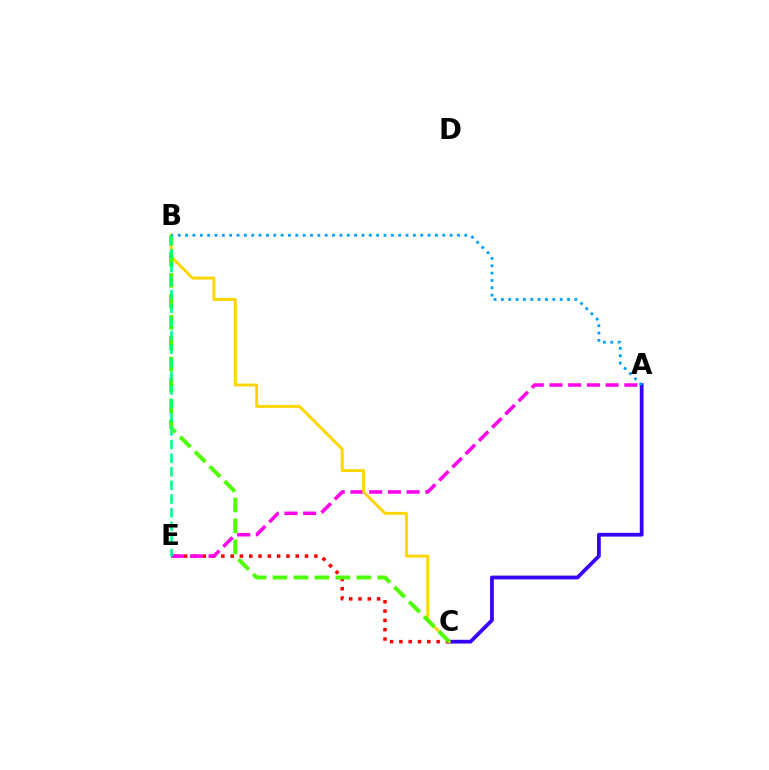{('C', 'E'): [{'color': '#ff0000', 'line_style': 'dotted', 'thickness': 2.53}], ('A', 'C'): [{'color': '#3700ff', 'line_style': 'solid', 'thickness': 2.71}], ('A', 'E'): [{'color': '#ff00ed', 'line_style': 'dashed', 'thickness': 2.54}], ('B', 'C'): [{'color': '#ffd500', 'line_style': 'solid', 'thickness': 2.08}, {'color': '#4fff00', 'line_style': 'dashed', 'thickness': 2.84}], ('A', 'B'): [{'color': '#009eff', 'line_style': 'dotted', 'thickness': 2.0}], ('B', 'E'): [{'color': '#00ff86', 'line_style': 'dashed', 'thickness': 1.85}]}